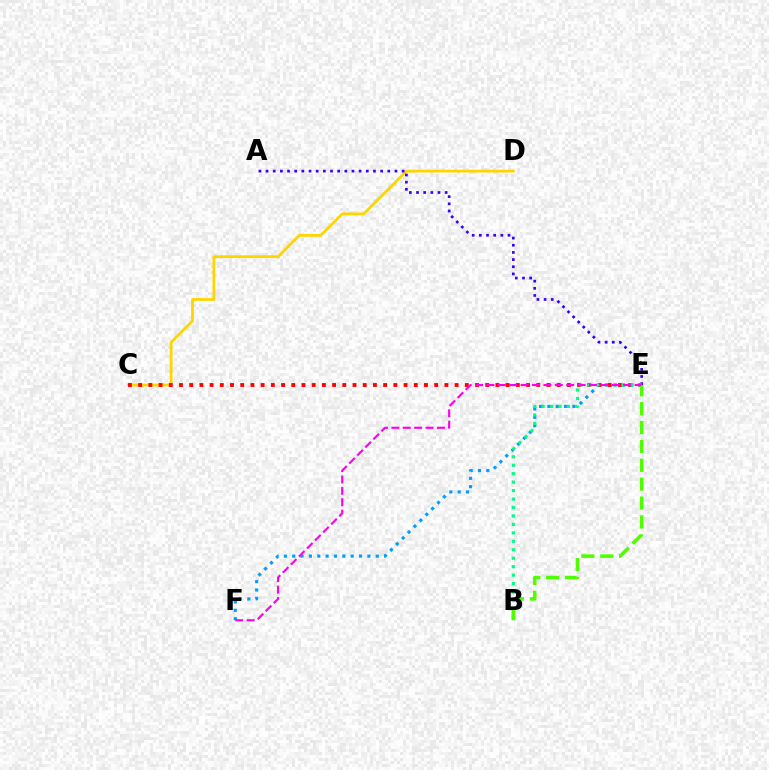{('E', 'F'): [{'color': '#009eff', 'line_style': 'dotted', 'thickness': 2.27}, {'color': '#ff00ed', 'line_style': 'dashed', 'thickness': 1.55}], ('C', 'D'): [{'color': '#ffd500', 'line_style': 'solid', 'thickness': 2.0}], ('A', 'E'): [{'color': '#3700ff', 'line_style': 'dotted', 'thickness': 1.95}], ('C', 'E'): [{'color': '#ff0000', 'line_style': 'dotted', 'thickness': 2.77}], ('B', 'E'): [{'color': '#00ff86', 'line_style': 'dotted', 'thickness': 2.3}, {'color': '#4fff00', 'line_style': 'dashed', 'thickness': 2.56}]}